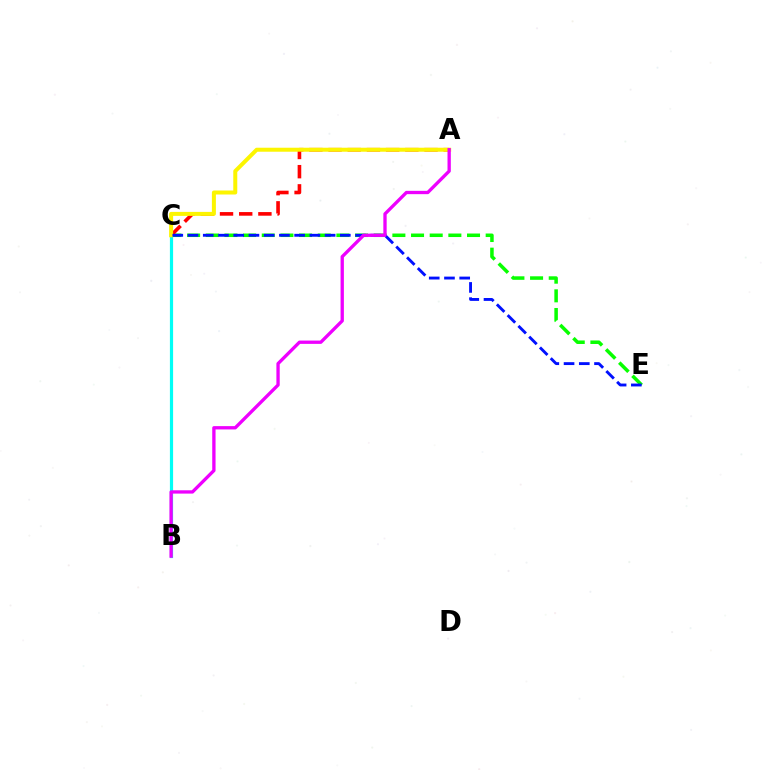{('C', 'E'): [{'color': '#08ff00', 'line_style': 'dashed', 'thickness': 2.53}, {'color': '#0010ff', 'line_style': 'dashed', 'thickness': 2.07}], ('A', 'C'): [{'color': '#ff0000', 'line_style': 'dashed', 'thickness': 2.61}, {'color': '#fcf500', 'line_style': 'solid', 'thickness': 2.88}], ('B', 'C'): [{'color': '#00fff6', 'line_style': 'solid', 'thickness': 2.3}], ('A', 'B'): [{'color': '#ee00ff', 'line_style': 'solid', 'thickness': 2.39}]}